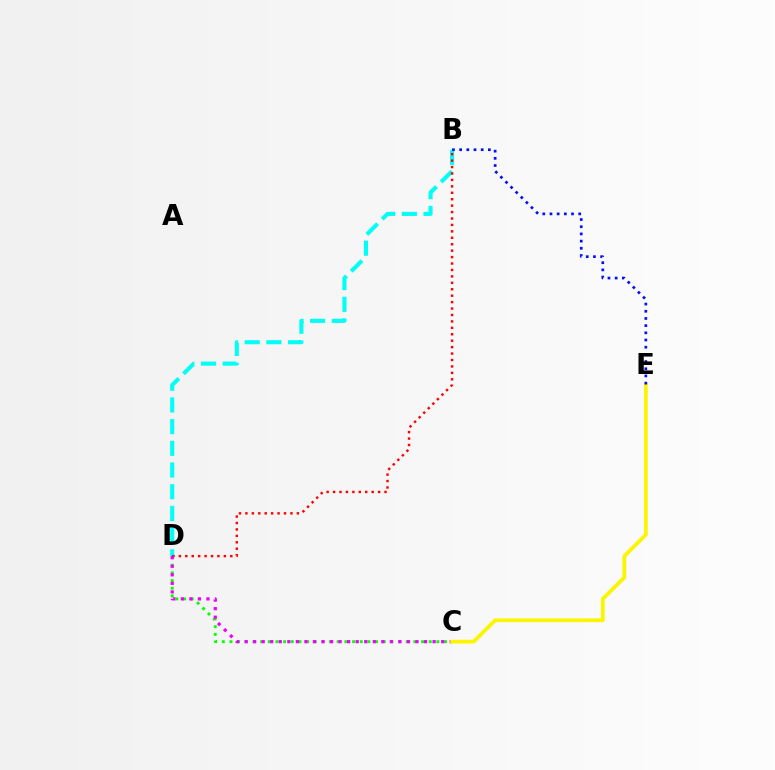{('C', 'D'): [{'color': '#08ff00', 'line_style': 'dotted', 'thickness': 2.08}, {'color': '#ee00ff', 'line_style': 'dotted', 'thickness': 2.32}], ('B', 'D'): [{'color': '#00fff6', 'line_style': 'dashed', 'thickness': 2.95}, {'color': '#ff0000', 'line_style': 'dotted', 'thickness': 1.75}], ('C', 'E'): [{'color': '#fcf500', 'line_style': 'solid', 'thickness': 2.72}], ('B', 'E'): [{'color': '#0010ff', 'line_style': 'dotted', 'thickness': 1.95}]}